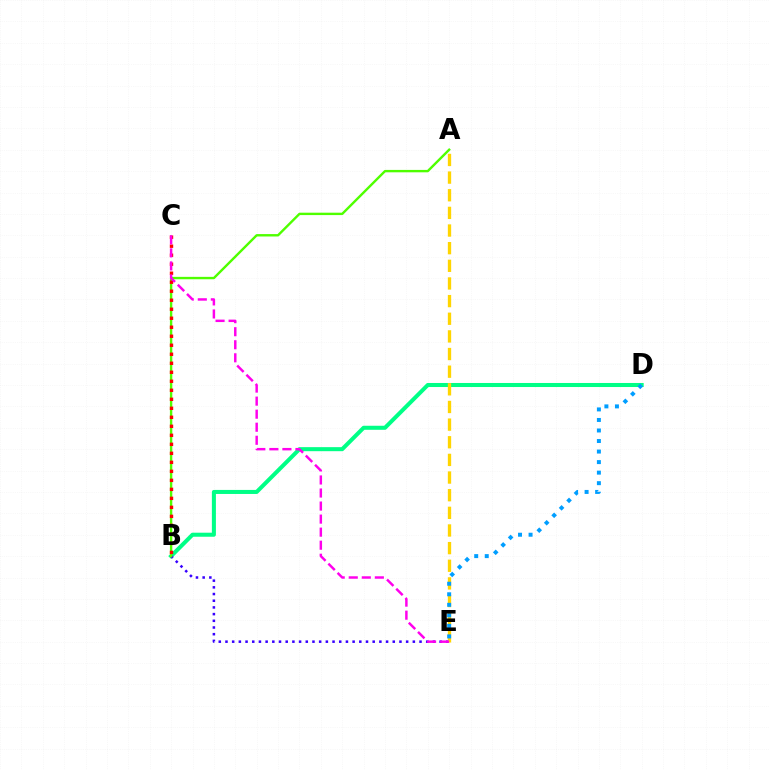{('B', 'D'): [{'color': '#00ff86', 'line_style': 'solid', 'thickness': 2.91}], ('B', 'E'): [{'color': '#3700ff', 'line_style': 'dotted', 'thickness': 1.82}], ('A', 'B'): [{'color': '#4fff00', 'line_style': 'solid', 'thickness': 1.72}], ('A', 'E'): [{'color': '#ffd500', 'line_style': 'dashed', 'thickness': 2.4}], ('D', 'E'): [{'color': '#009eff', 'line_style': 'dotted', 'thickness': 2.86}], ('B', 'C'): [{'color': '#ff0000', 'line_style': 'dotted', 'thickness': 2.45}], ('C', 'E'): [{'color': '#ff00ed', 'line_style': 'dashed', 'thickness': 1.77}]}